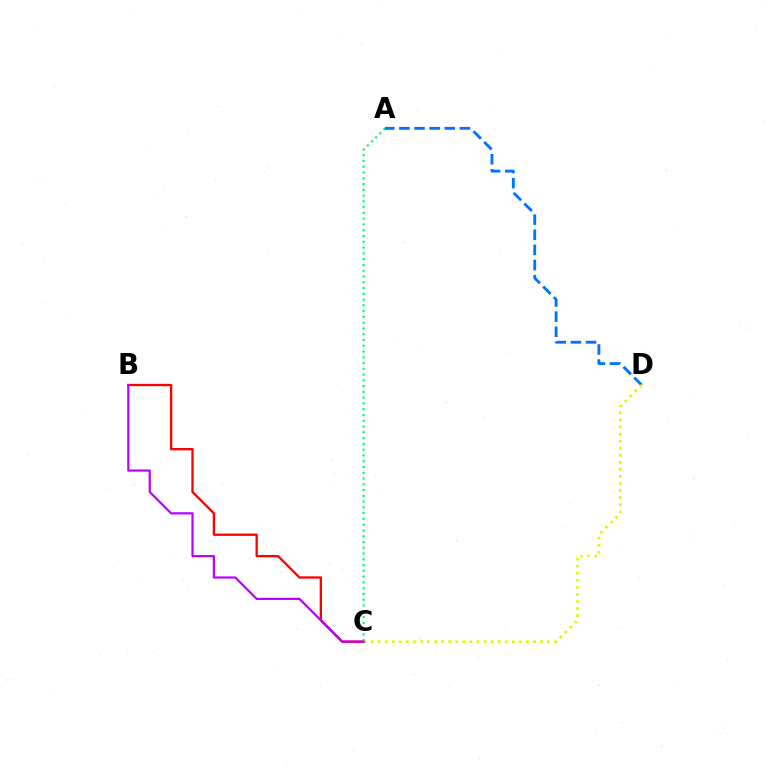{('B', 'C'): [{'color': '#ff0000', 'line_style': 'solid', 'thickness': 1.66}, {'color': '#b900ff', 'line_style': 'solid', 'thickness': 1.58}], ('A', 'C'): [{'color': '#00ff5c', 'line_style': 'dotted', 'thickness': 1.57}], ('A', 'D'): [{'color': '#0074ff', 'line_style': 'dashed', 'thickness': 2.05}], ('C', 'D'): [{'color': '#d1ff00', 'line_style': 'dotted', 'thickness': 1.92}]}